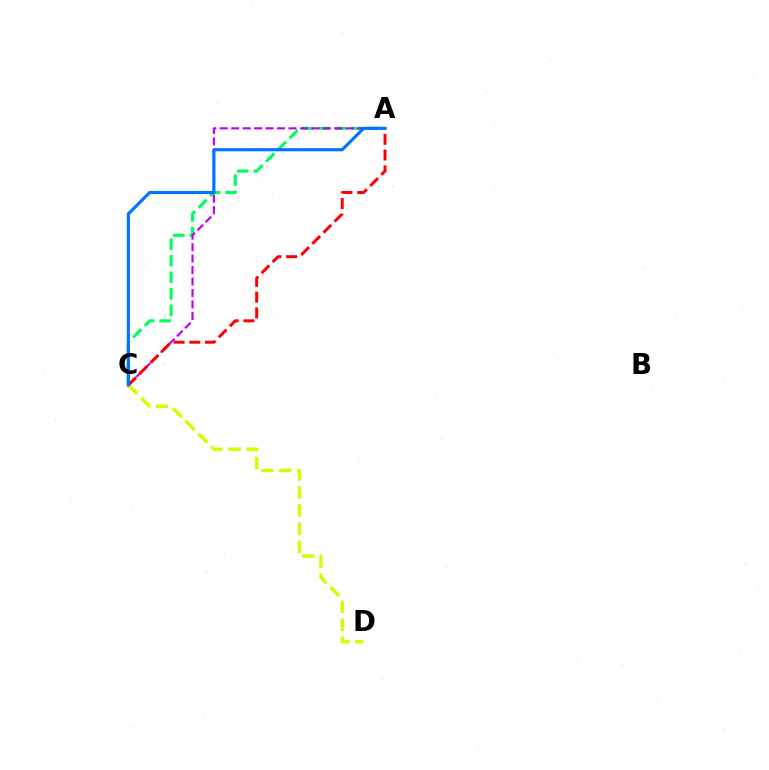{('A', 'C'): [{'color': '#00ff5c', 'line_style': 'dashed', 'thickness': 2.25}, {'color': '#b900ff', 'line_style': 'dashed', 'thickness': 1.56}, {'color': '#ff0000', 'line_style': 'dashed', 'thickness': 2.14}, {'color': '#0074ff', 'line_style': 'solid', 'thickness': 2.26}], ('C', 'D'): [{'color': '#d1ff00', 'line_style': 'dashed', 'thickness': 2.45}]}